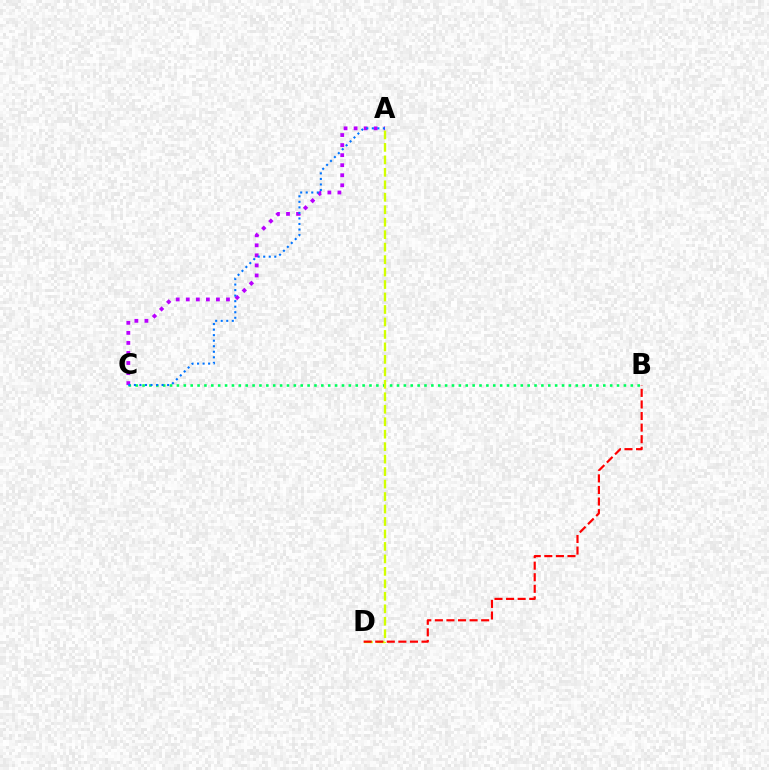{('A', 'C'): [{'color': '#b900ff', 'line_style': 'dotted', 'thickness': 2.73}, {'color': '#0074ff', 'line_style': 'dotted', 'thickness': 1.5}], ('B', 'C'): [{'color': '#00ff5c', 'line_style': 'dotted', 'thickness': 1.87}], ('A', 'D'): [{'color': '#d1ff00', 'line_style': 'dashed', 'thickness': 1.69}], ('B', 'D'): [{'color': '#ff0000', 'line_style': 'dashed', 'thickness': 1.57}]}